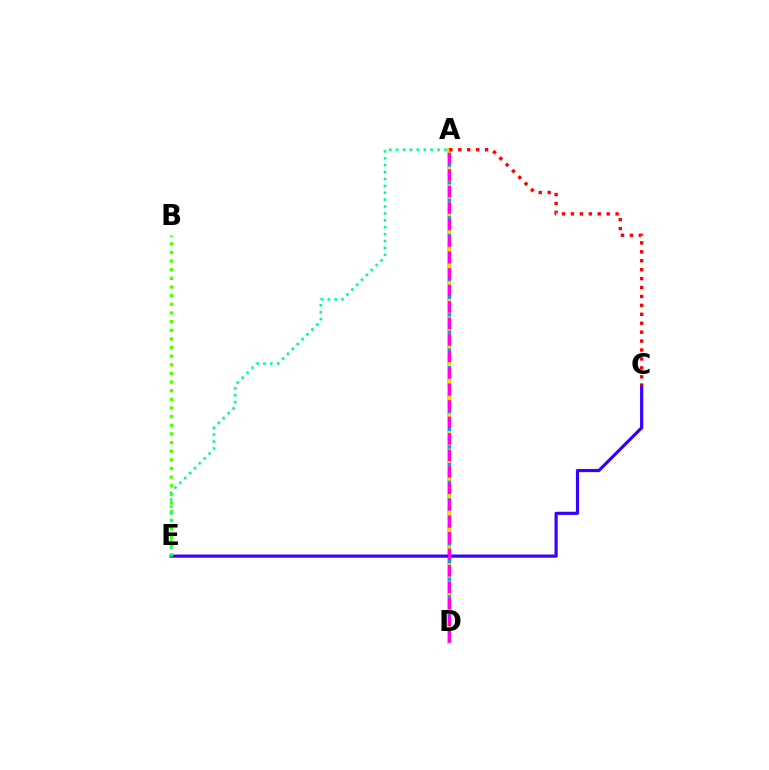{('A', 'D'): [{'color': '#ffd500', 'line_style': 'solid', 'thickness': 2.97}, {'color': '#009eff', 'line_style': 'dotted', 'thickness': 2.39}, {'color': '#ff00ed', 'line_style': 'dashed', 'thickness': 2.24}], ('C', 'E'): [{'color': '#3700ff', 'line_style': 'solid', 'thickness': 2.28}], ('B', 'E'): [{'color': '#4fff00', 'line_style': 'dotted', 'thickness': 2.35}], ('A', 'E'): [{'color': '#00ff86', 'line_style': 'dotted', 'thickness': 1.87}], ('A', 'C'): [{'color': '#ff0000', 'line_style': 'dotted', 'thickness': 2.43}]}